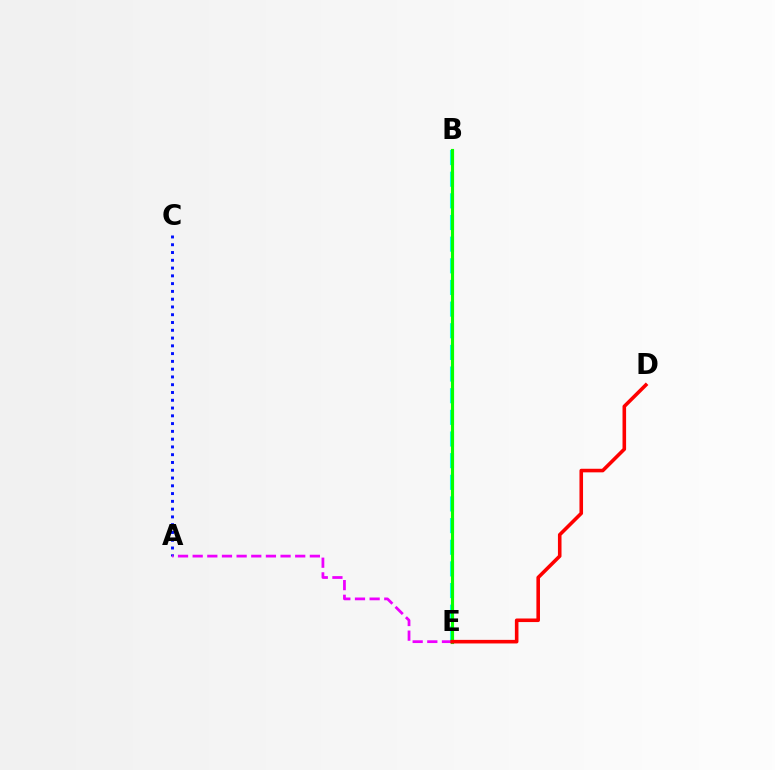{('A', 'C'): [{'color': '#0010ff', 'line_style': 'dotted', 'thickness': 2.11}], ('A', 'E'): [{'color': '#ee00ff', 'line_style': 'dashed', 'thickness': 1.99}], ('B', 'E'): [{'color': '#00fff6', 'line_style': 'dashed', 'thickness': 2.94}, {'color': '#fcf500', 'line_style': 'dotted', 'thickness': 1.98}, {'color': '#08ff00', 'line_style': 'solid', 'thickness': 2.26}], ('D', 'E'): [{'color': '#ff0000', 'line_style': 'solid', 'thickness': 2.58}]}